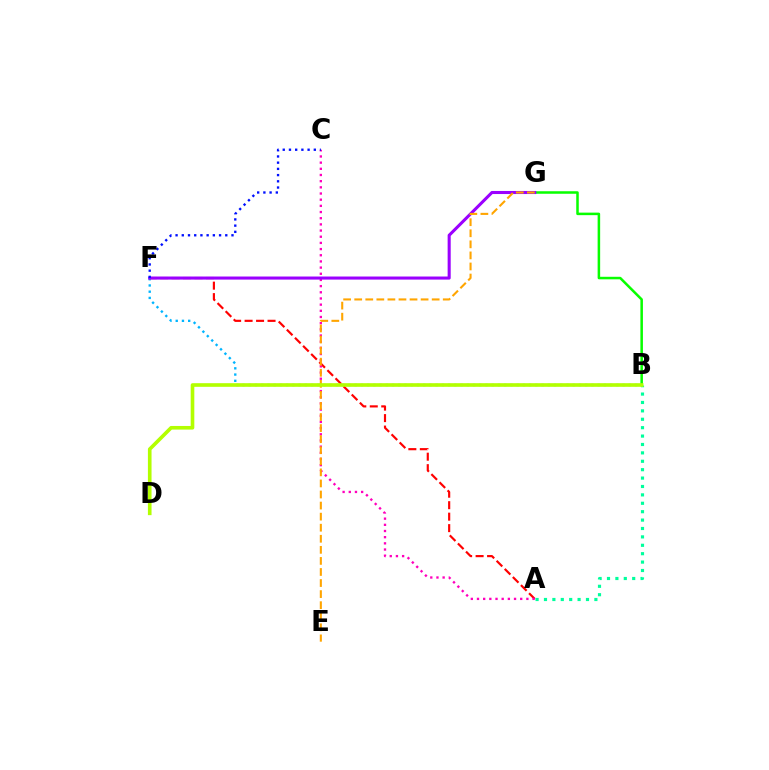{('B', 'F'): [{'color': '#00b5ff', 'line_style': 'dotted', 'thickness': 1.69}], ('A', 'F'): [{'color': '#ff0000', 'line_style': 'dashed', 'thickness': 1.56}], ('B', 'G'): [{'color': '#08ff00', 'line_style': 'solid', 'thickness': 1.82}], ('A', 'B'): [{'color': '#00ff9d', 'line_style': 'dotted', 'thickness': 2.28}], ('A', 'C'): [{'color': '#ff00bd', 'line_style': 'dotted', 'thickness': 1.68}], ('F', 'G'): [{'color': '#9b00ff', 'line_style': 'solid', 'thickness': 2.21}], ('E', 'G'): [{'color': '#ffa500', 'line_style': 'dashed', 'thickness': 1.5}], ('C', 'F'): [{'color': '#0010ff', 'line_style': 'dotted', 'thickness': 1.69}], ('B', 'D'): [{'color': '#b3ff00', 'line_style': 'solid', 'thickness': 2.61}]}